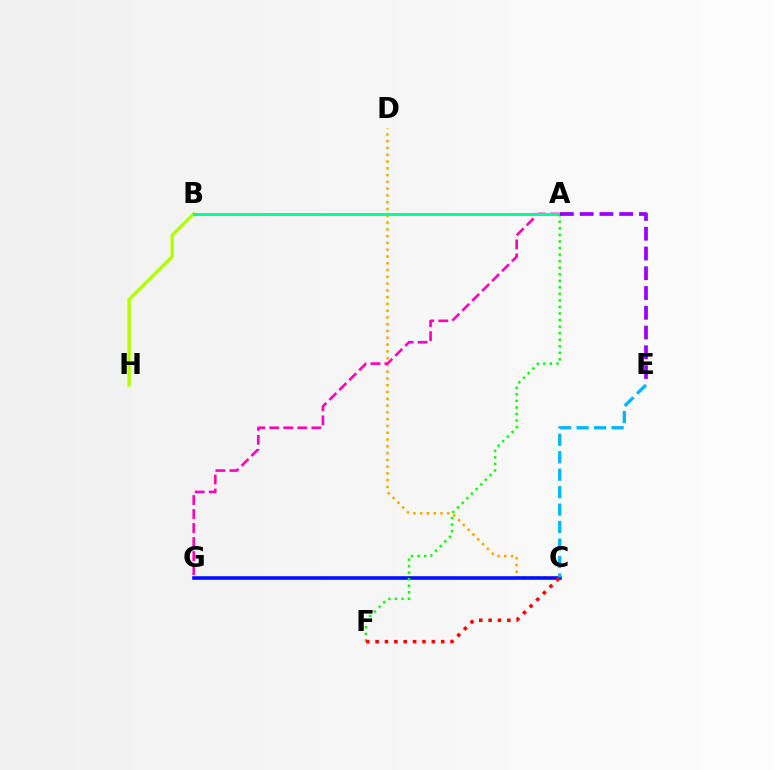{('C', 'D'): [{'color': '#ffa500', 'line_style': 'dotted', 'thickness': 1.84}], ('A', 'G'): [{'color': '#ff00bd', 'line_style': 'dashed', 'thickness': 1.9}], ('B', 'H'): [{'color': '#b3ff00', 'line_style': 'solid', 'thickness': 2.44}], ('C', 'G'): [{'color': '#0010ff', 'line_style': 'solid', 'thickness': 2.59}], ('A', 'B'): [{'color': '#00ff9d', 'line_style': 'solid', 'thickness': 2.14}], ('A', 'F'): [{'color': '#08ff00', 'line_style': 'dotted', 'thickness': 1.78}], ('C', 'E'): [{'color': '#00b5ff', 'line_style': 'dashed', 'thickness': 2.37}], ('A', 'E'): [{'color': '#9b00ff', 'line_style': 'dashed', 'thickness': 2.68}], ('C', 'F'): [{'color': '#ff0000', 'line_style': 'dotted', 'thickness': 2.55}]}